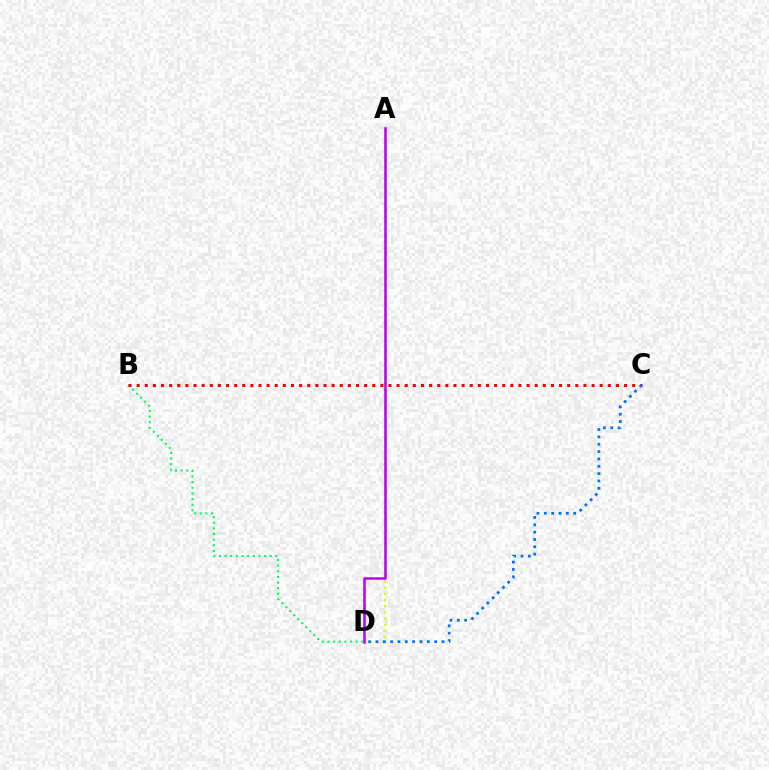{('B', 'D'): [{'color': '#00ff5c', 'line_style': 'dotted', 'thickness': 1.53}], ('A', 'D'): [{'color': '#d1ff00', 'line_style': 'dotted', 'thickness': 1.68}, {'color': '#b900ff', 'line_style': 'solid', 'thickness': 1.83}], ('B', 'C'): [{'color': '#ff0000', 'line_style': 'dotted', 'thickness': 2.21}], ('C', 'D'): [{'color': '#0074ff', 'line_style': 'dotted', 'thickness': 1.99}]}